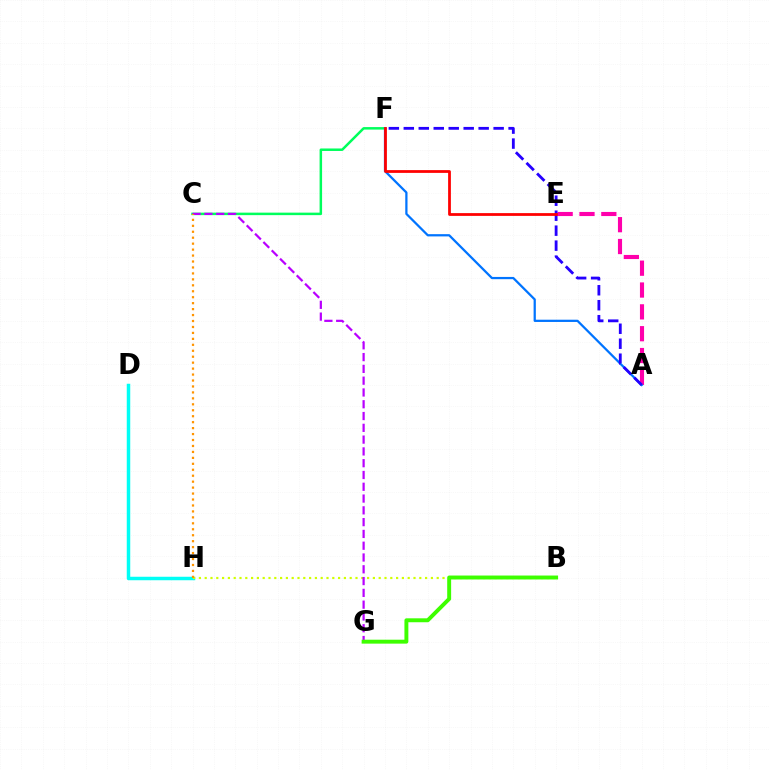{('C', 'F'): [{'color': '#00ff5c', 'line_style': 'solid', 'thickness': 1.8}], ('A', 'E'): [{'color': '#ff00ac', 'line_style': 'dashed', 'thickness': 2.97}], ('D', 'H'): [{'color': '#00fff6', 'line_style': 'solid', 'thickness': 2.51}], ('B', 'H'): [{'color': '#d1ff00', 'line_style': 'dotted', 'thickness': 1.58}], ('C', 'G'): [{'color': '#b900ff', 'line_style': 'dashed', 'thickness': 1.6}], ('A', 'F'): [{'color': '#0074ff', 'line_style': 'solid', 'thickness': 1.62}, {'color': '#2500ff', 'line_style': 'dashed', 'thickness': 2.03}], ('C', 'H'): [{'color': '#ff9400', 'line_style': 'dotted', 'thickness': 1.62}], ('B', 'G'): [{'color': '#3dff00', 'line_style': 'solid', 'thickness': 2.83}], ('E', 'F'): [{'color': '#ff0000', 'line_style': 'solid', 'thickness': 1.99}]}